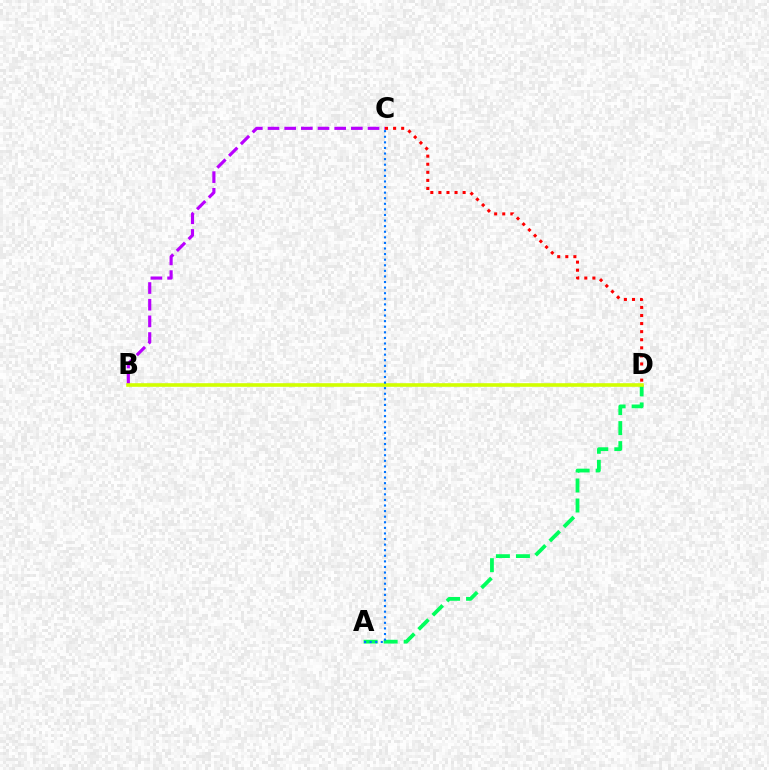{('B', 'C'): [{'color': '#b900ff', 'line_style': 'dashed', 'thickness': 2.26}], ('A', 'D'): [{'color': '#00ff5c', 'line_style': 'dashed', 'thickness': 2.72}], ('C', 'D'): [{'color': '#ff0000', 'line_style': 'dotted', 'thickness': 2.19}], ('B', 'D'): [{'color': '#d1ff00', 'line_style': 'solid', 'thickness': 2.6}], ('A', 'C'): [{'color': '#0074ff', 'line_style': 'dotted', 'thickness': 1.52}]}